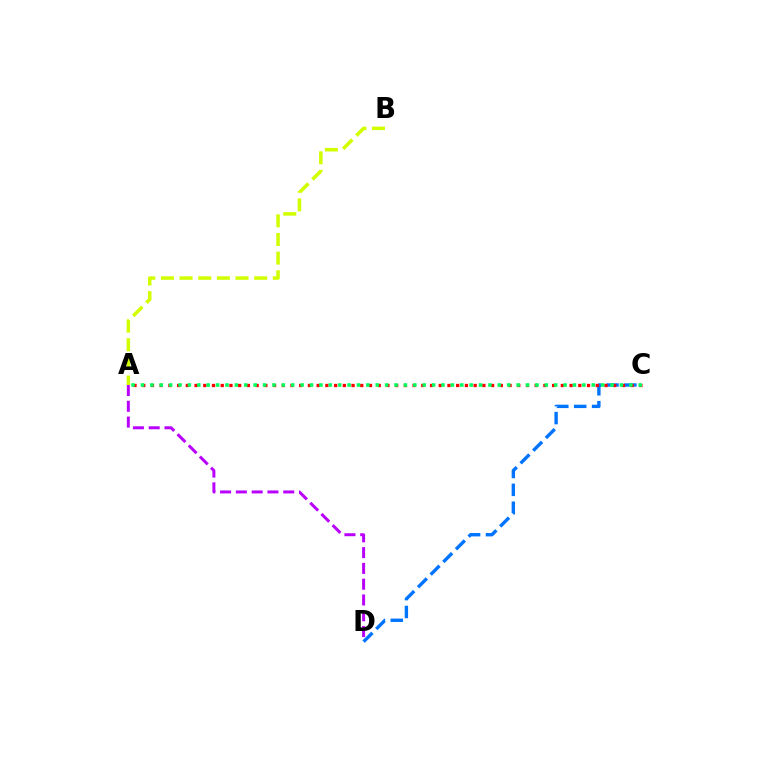{('C', 'D'): [{'color': '#0074ff', 'line_style': 'dashed', 'thickness': 2.43}], ('A', 'C'): [{'color': '#ff0000', 'line_style': 'dotted', 'thickness': 2.37}, {'color': '#00ff5c', 'line_style': 'dotted', 'thickness': 2.55}], ('A', 'D'): [{'color': '#b900ff', 'line_style': 'dashed', 'thickness': 2.14}], ('A', 'B'): [{'color': '#d1ff00', 'line_style': 'dashed', 'thickness': 2.53}]}